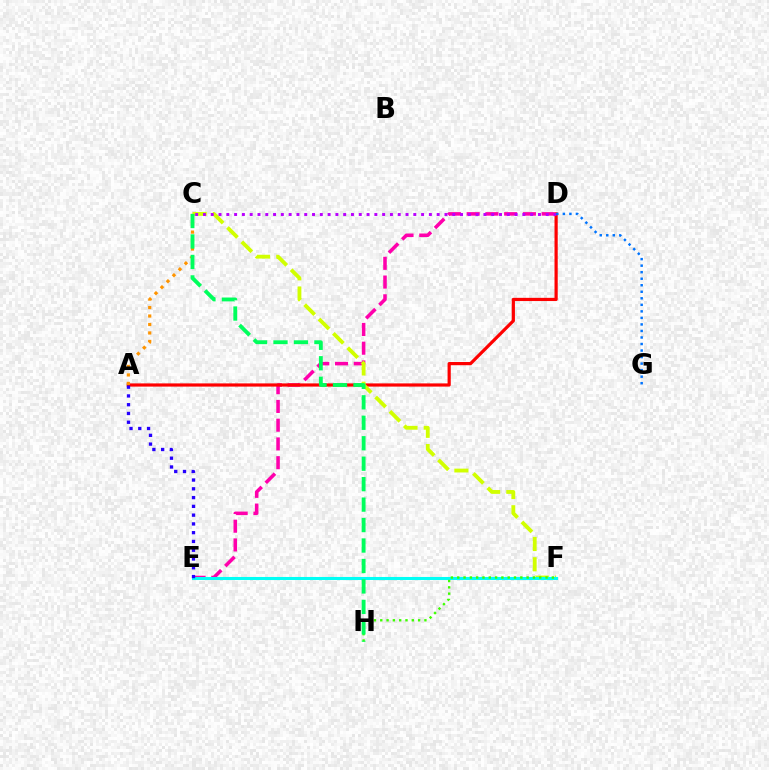{('D', 'E'): [{'color': '#ff00ac', 'line_style': 'dashed', 'thickness': 2.55}], ('A', 'D'): [{'color': '#ff0000', 'line_style': 'solid', 'thickness': 2.3}], ('C', 'F'): [{'color': '#d1ff00', 'line_style': 'dashed', 'thickness': 2.76}], ('E', 'F'): [{'color': '#00fff6', 'line_style': 'solid', 'thickness': 2.2}], ('A', 'C'): [{'color': '#ff9400', 'line_style': 'dotted', 'thickness': 2.3}], ('F', 'H'): [{'color': '#3dff00', 'line_style': 'dotted', 'thickness': 1.71}], ('C', 'D'): [{'color': '#b900ff', 'line_style': 'dotted', 'thickness': 2.12}], ('D', 'G'): [{'color': '#0074ff', 'line_style': 'dotted', 'thickness': 1.77}], ('A', 'E'): [{'color': '#2500ff', 'line_style': 'dotted', 'thickness': 2.38}], ('C', 'H'): [{'color': '#00ff5c', 'line_style': 'dashed', 'thickness': 2.78}]}